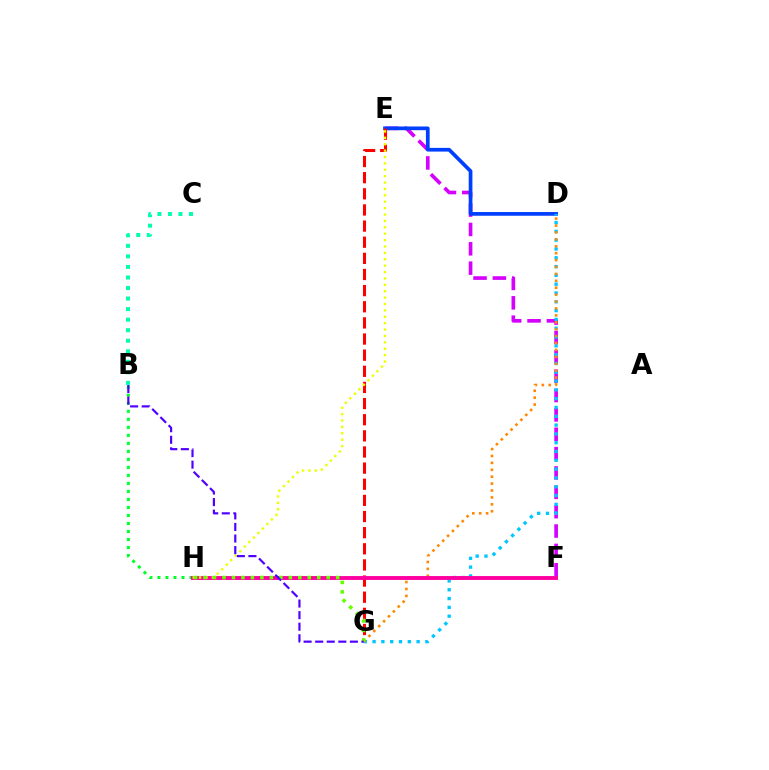{('B', 'H'): [{'color': '#00ff27', 'line_style': 'dotted', 'thickness': 2.18}], ('E', 'F'): [{'color': '#d600ff', 'line_style': 'dashed', 'thickness': 2.63}], ('D', 'E'): [{'color': '#003fff', 'line_style': 'solid', 'thickness': 2.67}], ('E', 'G'): [{'color': '#ff0000', 'line_style': 'dashed', 'thickness': 2.19}], ('D', 'G'): [{'color': '#00c7ff', 'line_style': 'dotted', 'thickness': 2.39}, {'color': '#ff8800', 'line_style': 'dotted', 'thickness': 1.88}], ('B', 'C'): [{'color': '#00ffaf', 'line_style': 'dotted', 'thickness': 2.86}], ('F', 'H'): [{'color': '#ff00a0', 'line_style': 'solid', 'thickness': 2.81}], ('E', 'H'): [{'color': '#eeff00', 'line_style': 'dotted', 'thickness': 1.74}], ('G', 'H'): [{'color': '#66ff00', 'line_style': 'dotted', 'thickness': 2.57}], ('B', 'G'): [{'color': '#4f00ff', 'line_style': 'dashed', 'thickness': 1.57}]}